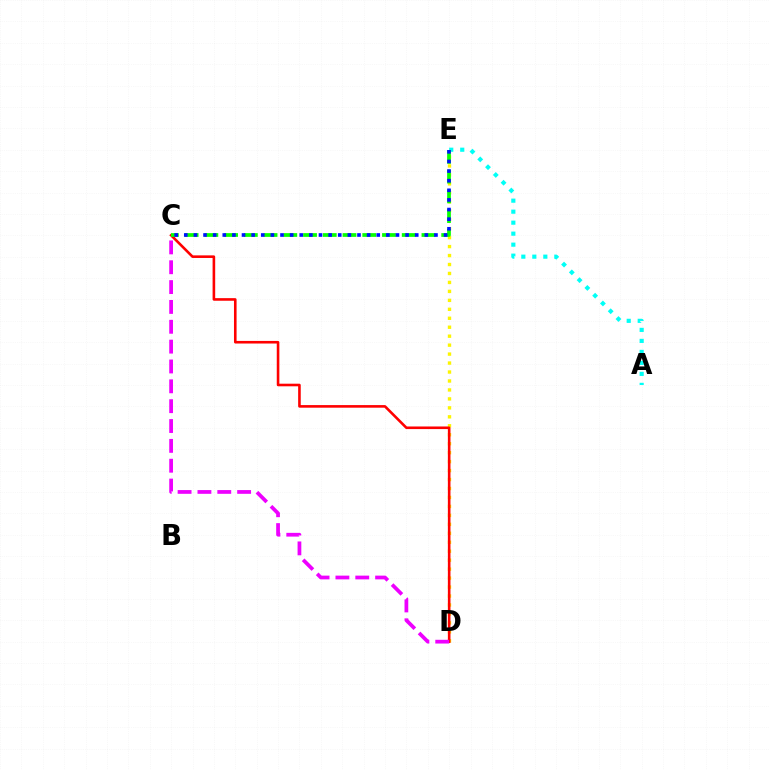{('D', 'E'): [{'color': '#fcf500', 'line_style': 'dotted', 'thickness': 2.43}], ('A', 'E'): [{'color': '#00fff6', 'line_style': 'dotted', 'thickness': 2.99}], ('C', 'D'): [{'color': '#ff0000', 'line_style': 'solid', 'thickness': 1.87}, {'color': '#ee00ff', 'line_style': 'dashed', 'thickness': 2.7}], ('C', 'E'): [{'color': '#08ff00', 'line_style': 'dashed', 'thickness': 2.68}, {'color': '#0010ff', 'line_style': 'dotted', 'thickness': 2.61}]}